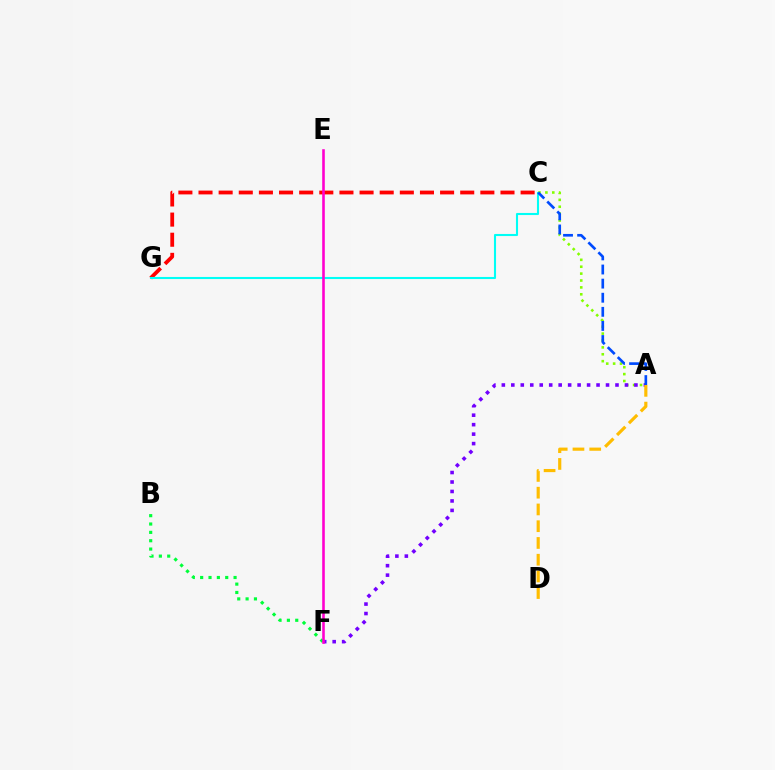{('C', 'G'): [{'color': '#ff0000', 'line_style': 'dashed', 'thickness': 2.73}, {'color': '#00fff6', 'line_style': 'solid', 'thickness': 1.51}], ('A', 'C'): [{'color': '#84ff00', 'line_style': 'dotted', 'thickness': 1.87}, {'color': '#004bff', 'line_style': 'dashed', 'thickness': 1.92}], ('A', 'F'): [{'color': '#7200ff', 'line_style': 'dotted', 'thickness': 2.57}], ('B', 'F'): [{'color': '#00ff39', 'line_style': 'dotted', 'thickness': 2.27}], ('A', 'D'): [{'color': '#ffbd00', 'line_style': 'dashed', 'thickness': 2.28}], ('E', 'F'): [{'color': '#ff00cf', 'line_style': 'solid', 'thickness': 1.87}]}